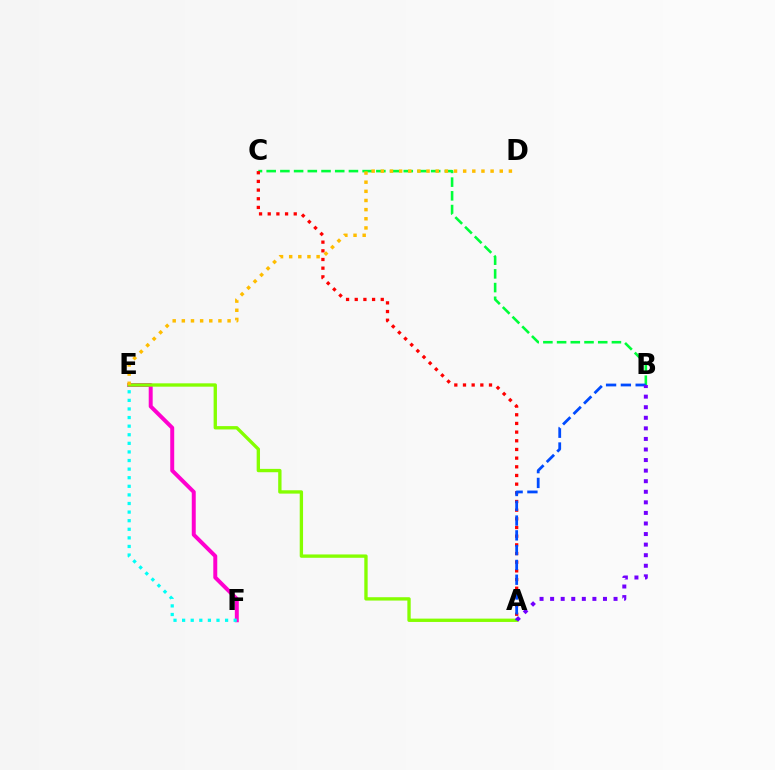{('E', 'F'): [{'color': '#ff00cf', 'line_style': 'solid', 'thickness': 2.85}, {'color': '#00fff6', 'line_style': 'dotted', 'thickness': 2.33}], ('B', 'C'): [{'color': '#00ff39', 'line_style': 'dashed', 'thickness': 1.86}], ('A', 'E'): [{'color': '#84ff00', 'line_style': 'solid', 'thickness': 2.4}], ('A', 'C'): [{'color': '#ff0000', 'line_style': 'dotted', 'thickness': 2.36}], ('A', 'B'): [{'color': '#004bff', 'line_style': 'dashed', 'thickness': 2.01}, {'color': '#7200ff', 'line_style': 'dotted', 'thickness': 2.87}], ('D', 'E'): [{'color': '#ffbd00', 'line_style': 'dotted', 'thickness': 2.49}]}